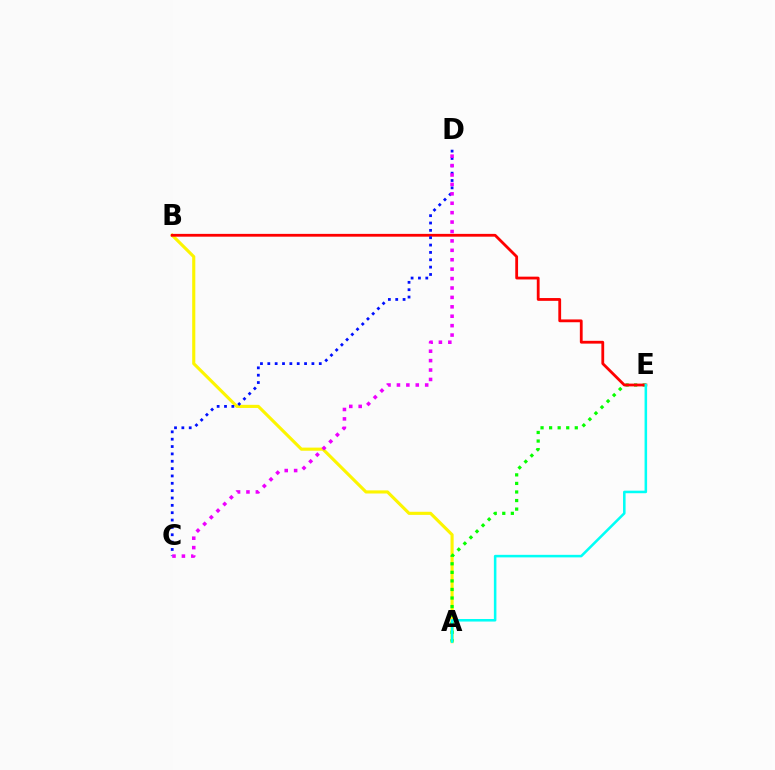{('A', 'B'): [{'color': '#fcf500', 'line_style': 'solid', 'thickness': 2.25}], ('A', 'E'): [{'color': '#08ff00', 'line_style': 'dotted', 'thickness': 2.33}, {'color': '#00fff6', 'line_style': 'solid', 'thickness': 1.83}], ('B', 'E'): [{'color': '#ff0000', 'line_style': 'solid', 'thickness': 2.01}], ('C', 'D'): [{'color': '#0010ff', 'line_style': 'dotted', 'thickness': 2.0}, {'color': '#ee00ff', 'line_style': 'dotted', 'thickness': 2.56}]}